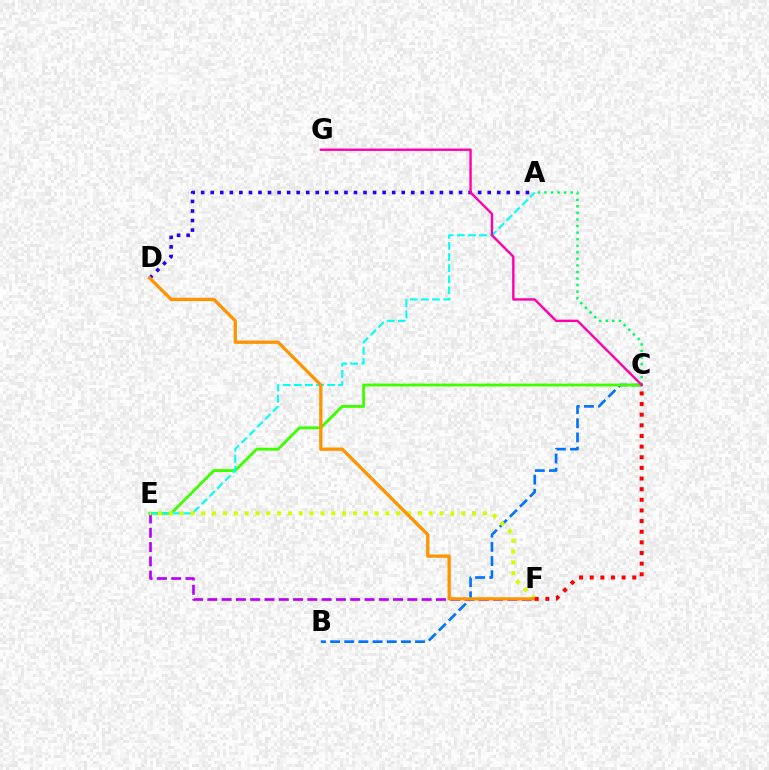{('E', 'F'): [{'color': '#b900ff', 'line_style': 'dashed', 'thickness': 1.94}, {'color': '#d1ff00', 'line_style': 'dotted', 'thickness': 2.94}], ('A', 'C'): [{'color': '#00ff5c', 'line_style': 'dotted', 'thickness': 1.78}], ('B', 'C'): [{'color': '#0074ff', 'line_style': 'dashed', 'thickness': 1.92}], ('C', 'E'): [{'color': '#3dff00', 'line_style': 'solid', 'thickness': 2.05}], ('A', 'D'): [{'color': '#2500ff', 'line_style': 'dotted', 'thickness': 2.6}], ('A', 'E'): [{'color': '#00fff6', 'line_style': 'dashed', 'thickness': 1.51}], ('D', 'F'): [{'color': '#ff9400', 'line_style': 'solid', 'thickness': 2.37}], ('C', 'F'): [{'color': '#ff0000', 'line_style': 'dotted', 'thickness': 2.89}], ('C', 'G'): [{'color': '#ff00ac', 'line_style': 'solid', 'thickness': 1.73}]}